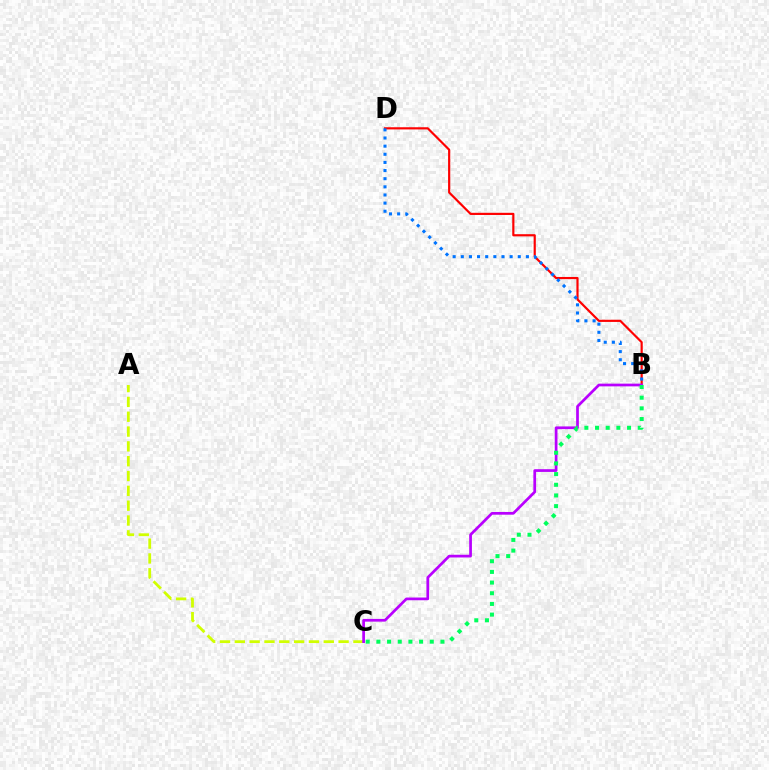{('A', 'C'): [{'color': '#d1ff00', 'line_style': 'dashed', 'thickness': 2.01}], ('B', 'D'): [{'color': '#ff0000', 'line_style': 'solid', 'thickness': 1.57}, {'color': '#0074ff', 'line_style': 'dotted', 'thickness': 2.21}], ('B', 'C'): [{'color': '#b900ff', 'line_style': 'solid', 'thickness': 1.96}, {'color': '#00ff5c', 'line_style': 'dotted', 'thickness': 2.9}]}